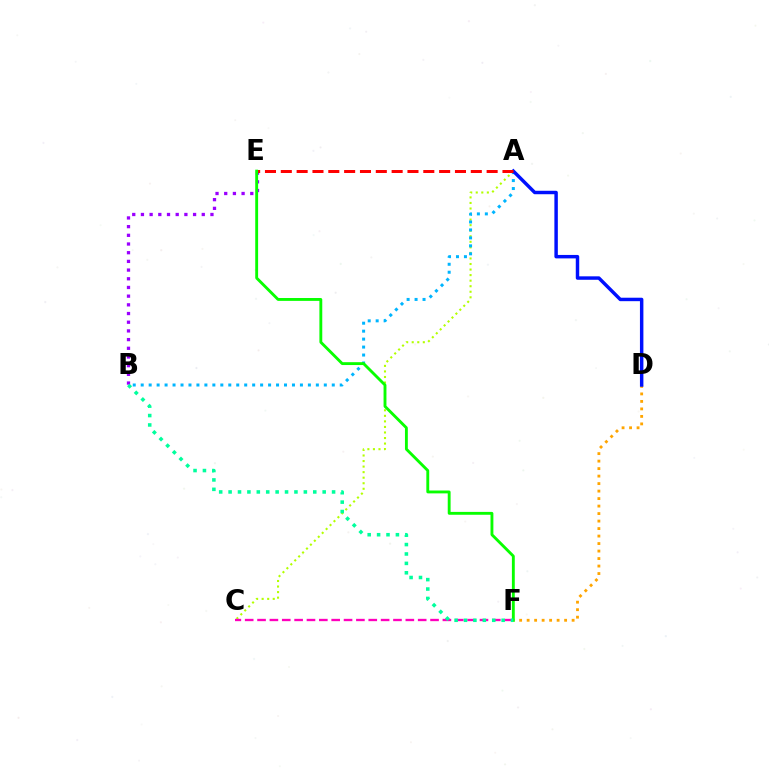{('A', 'C'): [{'color': '#b3ff00', 'line_style': 'dotted', 'thickness': 1.51}], ('C', 'F'): [{'color': '#ff00bd', 'line_style': 'dashed', 'thickness': 1.68}], ('B', 'E'): [{'color': '#9b00ff', 'line_style': 'dotted', 'thickness': 2.36}], ('D', 'F'): [{'color': '#ffa500', 'line_style': 'dotted', 'thickness': 2.04}], ('A', 'B'): [{'color': '#00b5ff', 'line_style': 'dotted', 'thickness': 2.16}], ('A', 'D'): [{'color': '#0010ff', 'line_style': 'solid', 'thickness': 2.49}], ('A', 'E'): [{'color': '#ff0000', 'line_style': 'dashed', 'thickness': 2.15}], ('E', 'F'): [{'color': '#08ff00', 'line_style': 'solid', 'thickness': 2.06}], ('B', 'F'): [{'color': '#00ff9d', 'line_style': 'dotted', 'thickness': 2.56}]}